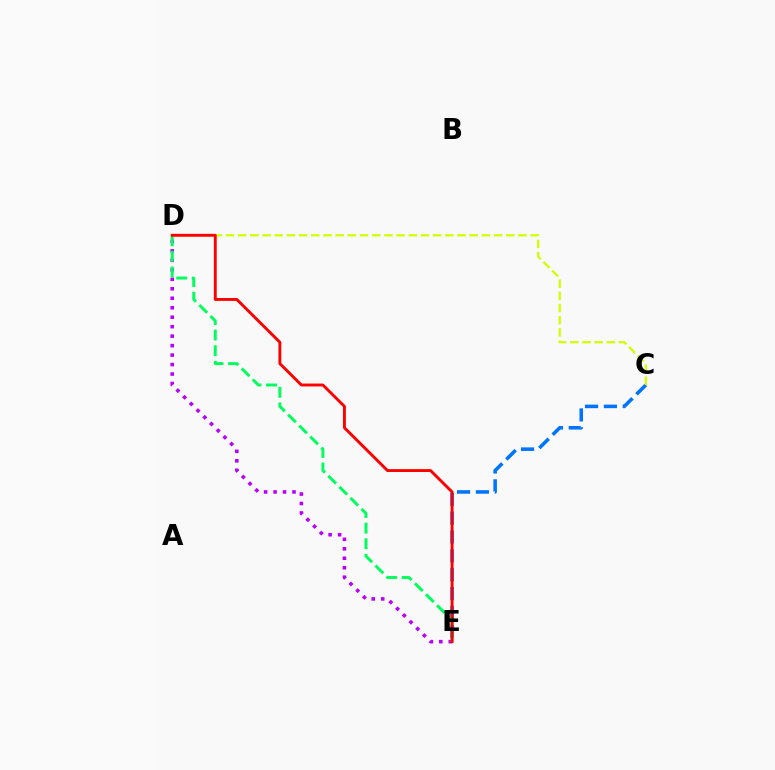{('C', 'E'): [{'color': '#0074ff', 'line_style': 'dashed', 'thickness': 2.56}], ('D', 'E'): [{'color': '#b900ff', 'line_style': 'dotted', 'thickness': 2.57}, {'color': '#00ff5c', 'line_style': 'dashed', 'thickness': 2.12}, {'color': '#ff0000', 'line_style': 'solid', 'thickness': 2.08}], ('C', 'D'): [{'color': '#d1ff00', 'line_style': 'dashed', 'thickness': 1.66}]}